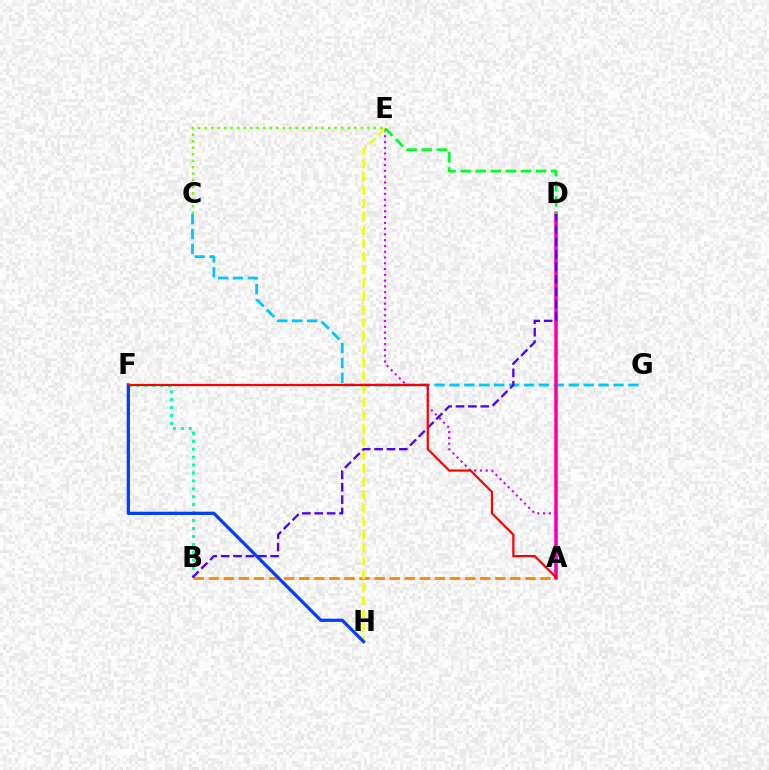{('B', 'F'): [{'color': '#00ffaf', 'line_style': 'dotted', 'thickness': 2.16}], ('C', 'G'): [{'color': '#00c7ff', 'line_style': 'dashed', 'thickness': 2.03}], ('A', 'B'): [{'color': '#ff8800', 'line_style': 'dashed', 'thickness': 2.05}], ('A', 'D'): [{'color': '#ff00a0', 'line_style': 'solid', 'thickness': 2.55}], ('A', 'E'): [{'color': '#d600ff', 'line_style': 'dotted', 'thickness': 1.57}], ('E', 'H'): [{'color': '#eeff00', 'line_style': 'dashed', 'thickness': 1.8}], ('B', 'D'): [{'color': '#4f00ff', 'line_style': 'dashed', 'thickness': 1.68}], ('D', 'E'): [{'color': '#00ff27', 'line_style': 'dashed', 'thickness': 2.05}], ('C', 'E'): [{'color': '#66ff00', 'line_style': 'dotted', 'thickness': 1.77}], ('F', 'H'): [{'color': '#003fff', 'line_style': 'solid', 'thickness': 2.33}], ('A', 'F'): [{'color': '#ff0000', 'line_style': 'solid', 'thickness': 1.6}]}